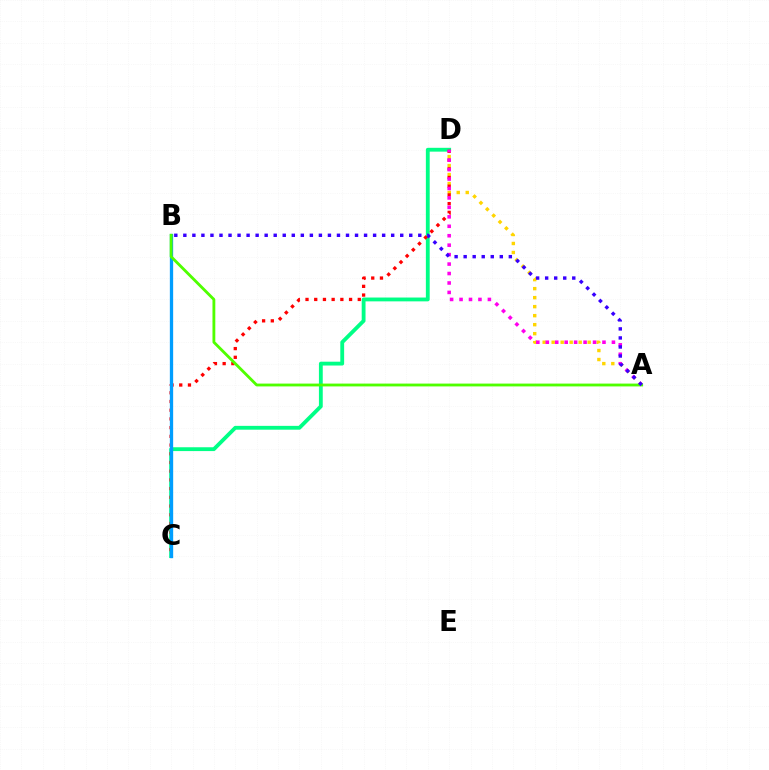{('A', 'D'): [{'color': '#ffd500', 'line_style': 'dotted', 'thickness': 2.45}, {'color': '#ff00ed', 'line_style': 'dotted', 'thickness': 2.57}], ('C', 'D'): [{'color': '#00ff86', 'line_style': 'solid', 'thickness': 2.76}, {'color': '#ff0000', 'line_style': 'dotted', 'thickness': 2.37}], ('B', 'C'): [{'color': '#009eff', 'line_style': 'solid', 'thickness': 2.37}], ('A', 'B'): [{'color': '#4fff00', 'line_style': 'solid', 'thickness': 2.04}, {'color': '#3700ff', 'line_style': 'dotted', 'thickness': 2.46}]}